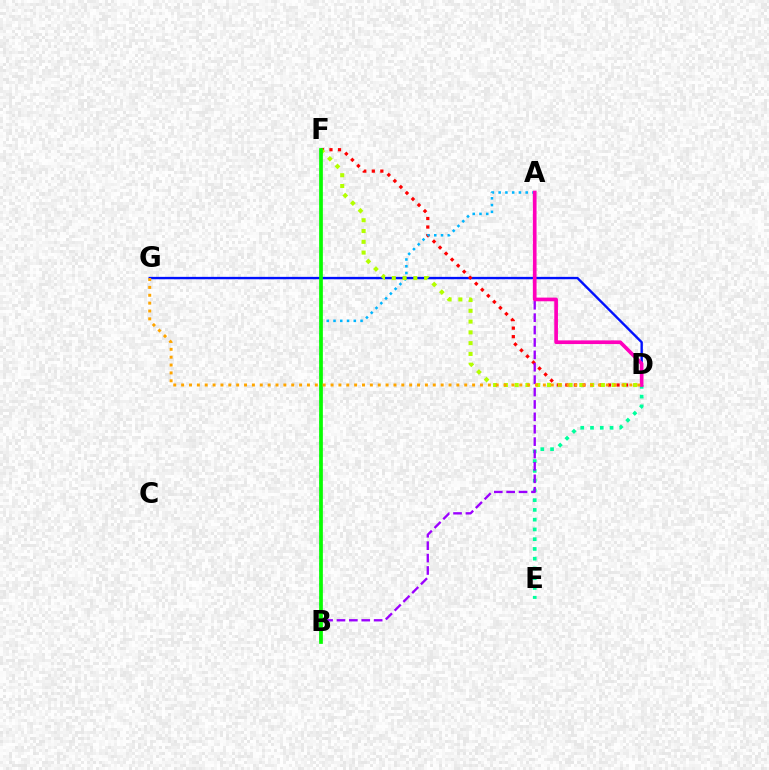{('D', 'G'): [{'color': '#0010ff', 'line_style': 'solid', 'thickness': 1.72}, {'color': '#ffa500', 'line_style': 'dotted', 'thickness': 2.14}], ('D', 'F'): [{'color': '#ff0000', 'line_style': 'dotted', 'thickness': 2.32}, {'color': '#b3ff00', 'line_style': 'dotted', 'thickness': 2.93}], ('D', 'E'): [{'color': '#00ff9d', 'line_style': 'dotted', 'thickness': 2.65}], ('A', 'B'): [{'color': '#9b00ff', 'line_style': 'dashed', 'thickness': 1.68}, {'color': '#00b5ff', 'line_style': 'dotted', 'thickness': 1.84}], ('A', 'D'): [{'color': '#ff00bd', 'line_style': 'solid', 'thickness': 2.65}], ('B', 'F'): [{'color': '#08ff00', 'line_style': 'solid', 'thickness': 2.67}]}